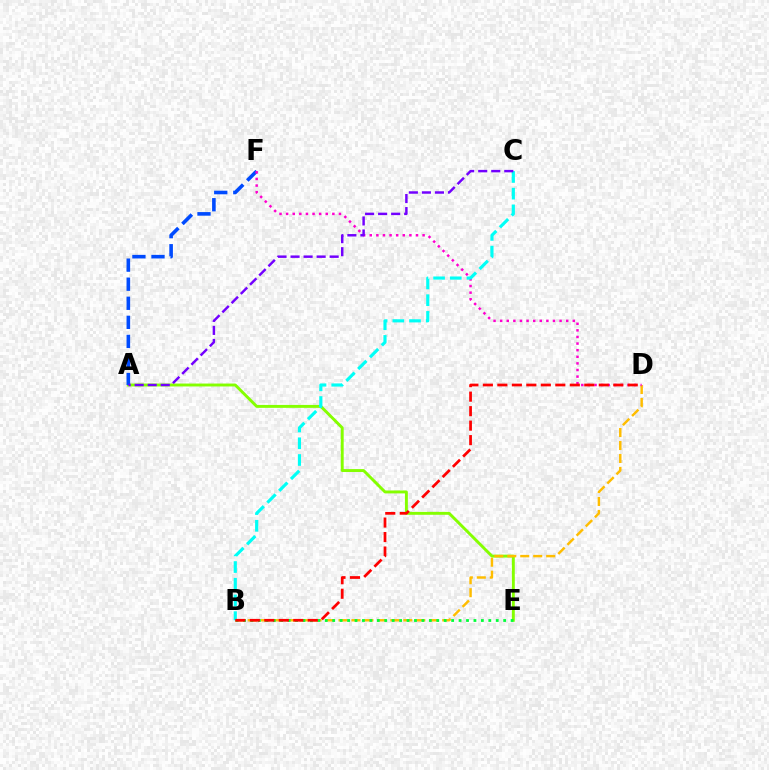{('A', 'E'): [{'color': '#84ff00', 'line_style': 'solid', 'thickness': 2.1}], ('B', 'D'): [{'color': '#ffbd00', 'line_style': 'dashed', 'thickness': 1.76}, {'color': '#ff0000', 'line_style': 'dashed', 'thickness': 1.97}], ('A', 'F'): [{'color': '#004bff', 'line_style': 'dashed', 'thickness': 2.59}], ('D', 'F'): [{'color': '#ff00cf', 'line_style': 'dotted', 'thickness': 1.79}], ('B', 'C'): [{'color': '#00fff6', 'line_style': 'dashed', 'thickness': 2.27}], ('B', 'E'): [{'color': '#00ff39', 'line_style': 'dotted', 'thickness': 2.02}], ('A', 'C'): [{'color': '#7200ff', 'line_style': 'dashed', 'thickness': 1.77}]}